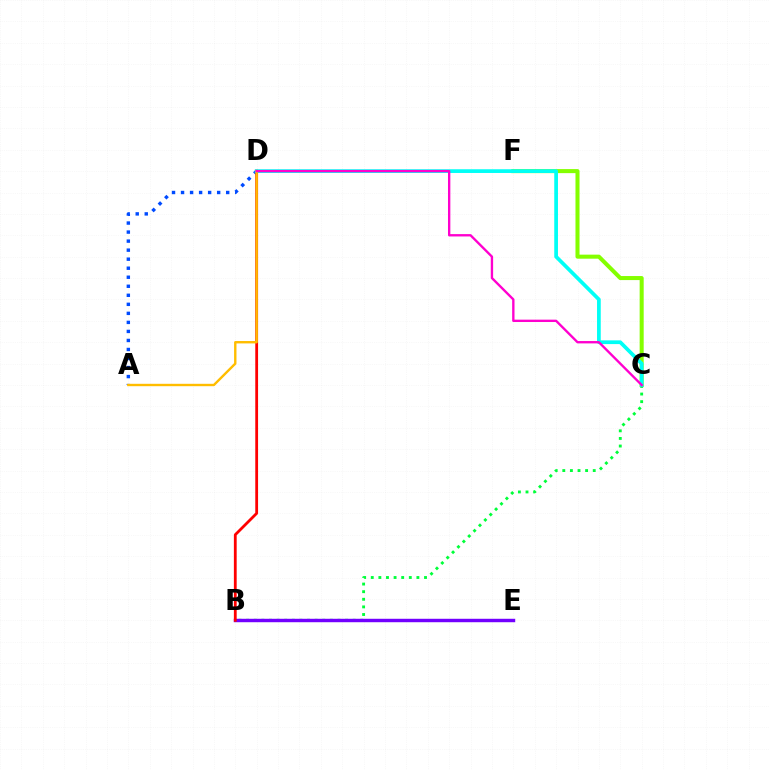{('A', 'D'): [{'color': '#004bff', 'line_style': 'dotted', 'thickness': 2.45}, {'color': '#ffbd00', 'line_style': 'solid', 'thickness': 1.72}], ('C', 'F'): [{'color': '#84ff00', 'line_style': 'solid', 'thickness': 2.91}], ('B', 'C'): [{'color': '#00ff39', 'line_style': 'dotted', 'thickness': 2.07}], ('B', 'E'): [{'color': '#7200ff', 'line_style': 'solid', 'thickness': 2.47}], ('B', 'D'): [{'color': '#ff0000', 'line_style': 'solid', 'thickness': 2.01}], ('C', 'D'): [{'color': '#00fff6', 'line_style': 'solid', 'thickness': 2.68}, {'color': '#ff00cf', 'line_style': 'solid', 'thickness': 1.69}]}